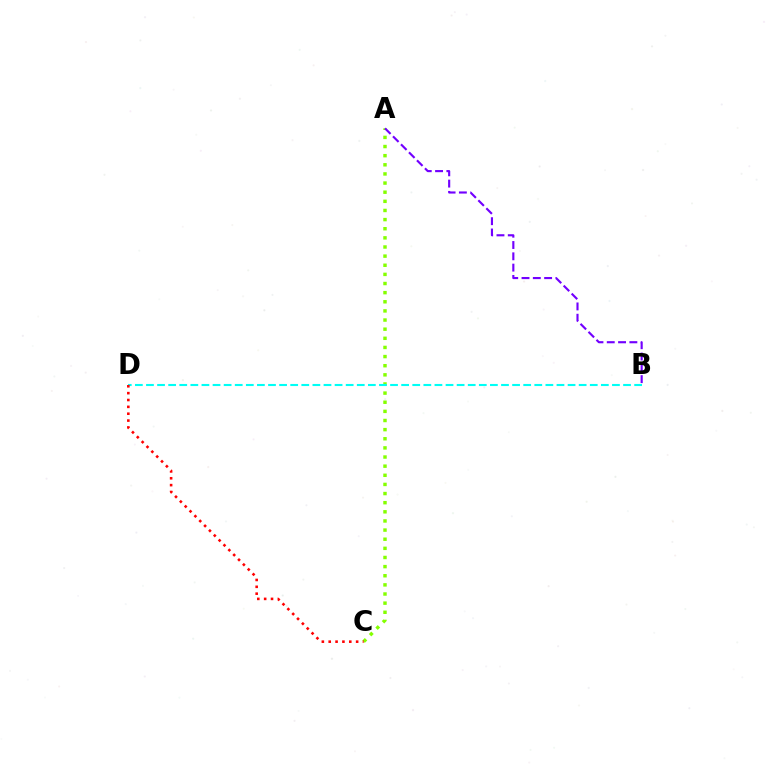{('A', 'C'): [{'color': '#84ff00', 'line_style': 'dotted', 'thickness': 2.48}], ('A', 'B'): [{'color': '#7200ff', 'line_style': 'dashed', 'thickness': 1.54}], ('B', 'D'): [{'color': '#00fff6', 'line_style': 'dashed', 'thickness': 1.51}], ('C', 'D'): [{'color': '#ff0000', 'line_style': 'dotted', 'thickness': 1.86}]}